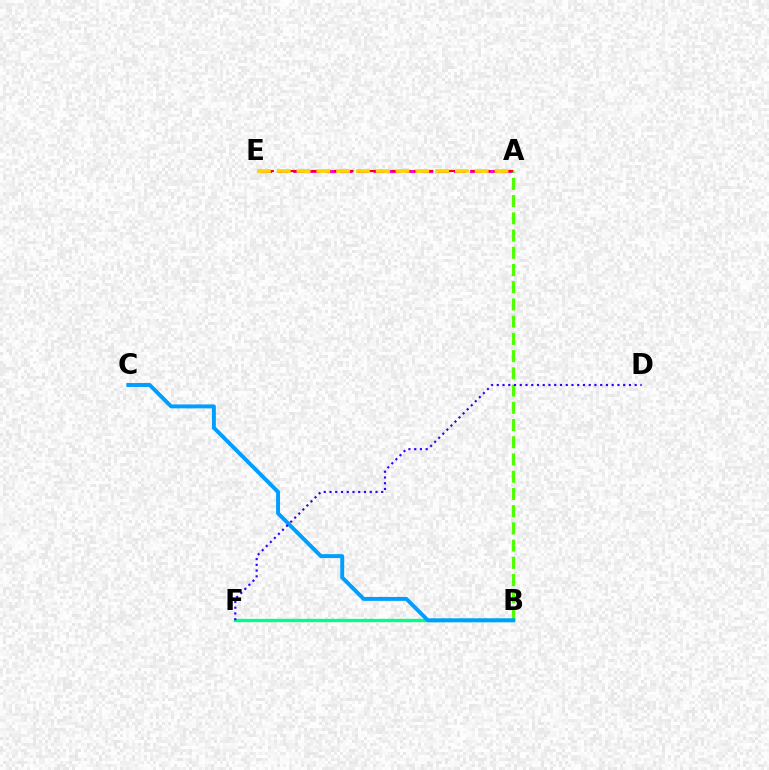{('A', 'E'): [{'color': '#ff00ed', 'line_style': 'dashed', 'thickness': 2.19}, {'color': '#ff0000', 'line_style': 'dashed', 'thickness': 1.55}, {'color': '#ffd500', 'line_style': 'dashed', 'thickness': 2.69}], ('A', 'B'): [{'color': '#4fff00', 'line_style': 'dashed', 'thickness': 2.34}], ('B', 'F'): [{'color': '#00ff86', 'line_style': 'solid', 'thickness': 2.39}], ('B', 'C'): [{'color': '#009eff', 'line_style': 'solid', 'thickness': 2.83}], ('D', 'F'): [{'color': '#3700ff', 'line_style': 'dotted', 'thickness': 1.56}]}